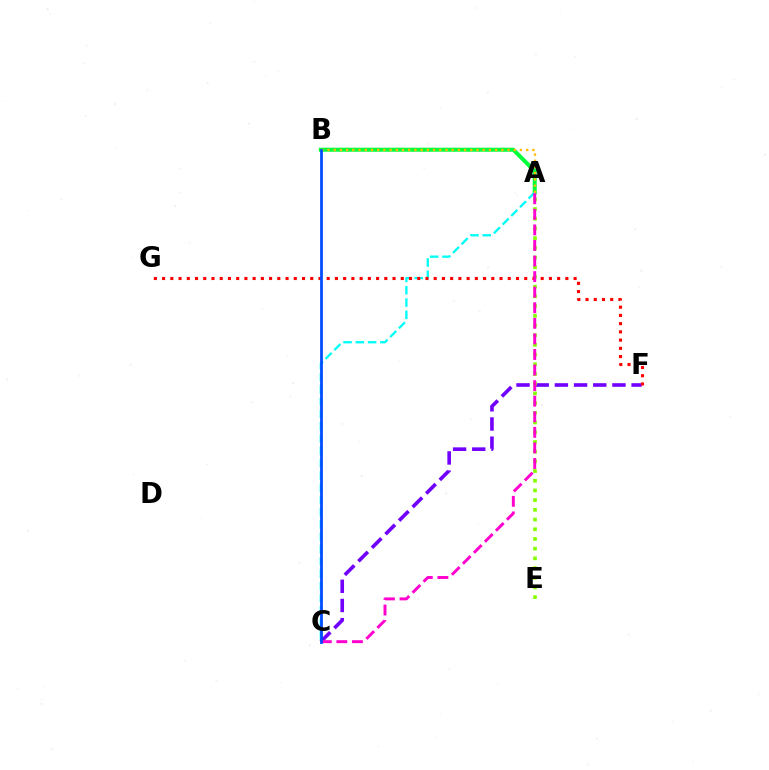{('C', 'F'): [{'color': '#7200ff', 'line_style': 'dashed', 'thickness': 2.61}], ('A', 'B'): [{'color': '#00ff39', 'line_style': 'solid', 'thickness': 2.89}, {'color': '#ffbd00', 'line_style': 'dotted', 'thickness': 1.69}], ('A', 'C'): [{'color': '#00fff6', 'line_style': 'dashed', 'thickness': 1.67}, {'color': '#ff00cf', 'line_style': 'dashed', 'thickness': 2.12}], ('A', 'E'): [{'color': '#84ff00', 'line_style': 'dotted', 'thickness': 2.64}], ('F', 'G'): [{'color': '#ff0000', 'line_style': 'dotted', 'thickness': 2.24}], ('B', 'C'): [{'color': '#004bff', 'line_style': 'solid', 'thickness': 1.99}]}